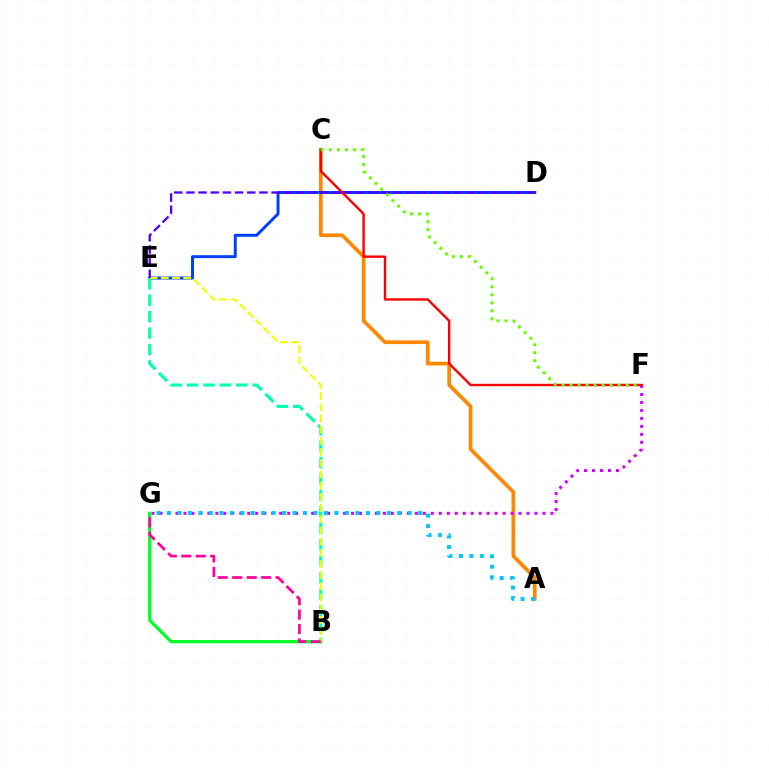{('A', 'C'): [{'color': '#ff8800', 'line_style': 'solid', 'thickness': 2.66}], ('F', 'G'): [{'color': '#d600ff', 'line_style': 'dotted', 'thickness': 2.17}], ('A', 'G'): [{'color': '#00c7ff', 'line_style': 'dotted', 'thickness': 2.84}], ('D', 'E'): [{'color': '#003fff', 'line_style': 'solid', 'thickness': 2.13}, {'color': '#4f00ff', 'line_style': 'dashed', 'thickness': 1.65}], ('C', 'F'): [{'color': '#ff0000', 'line_style': 'solid', 'thickness': 1.73}, {'color': '#66ff00', 'line_style': 'dotted', 'thickness': 2.18}], ('B', 'G'): [{'color': '#00ff27', 'line_style': 'solid', 'thickness': 2.33}, {'color': '#ff00a0', 'line_style': 'dashed', 'thickness': 1.97}], ('B', 'E'): [{'color': '#00ffaf', 'line_style': 'dashed', 'thickness': 2.23}, {'color': '#eeff00', 'line_style': 'dashed', 'thickness': 1.52}]}